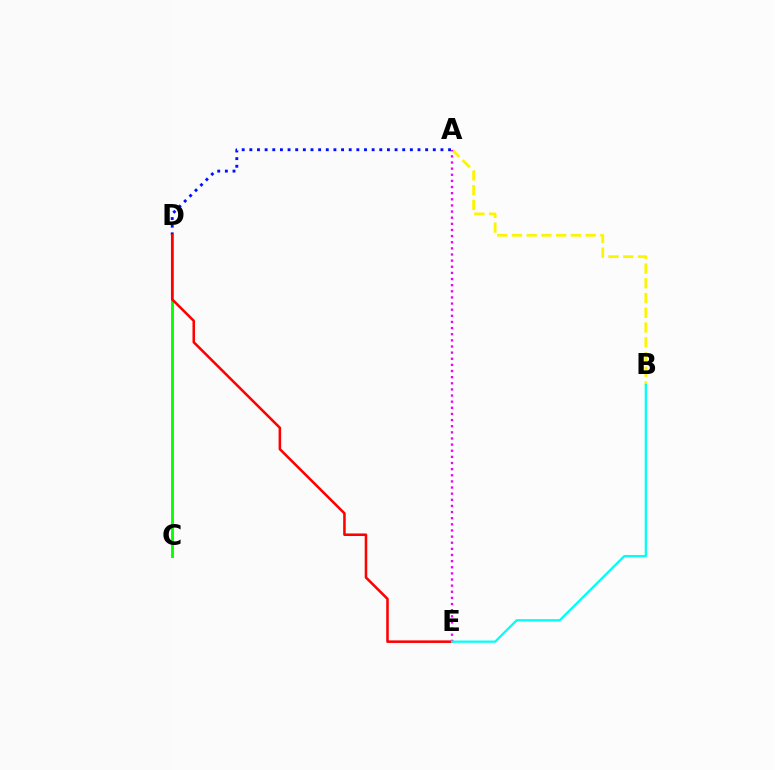{('A', 'D'): [{'color': '#0010ff', 'line_style': 'dotted', 'thickness': 2.08}], ('C', 'D'): [{'color': '#08ff00', 'line_style': 'solid', 'thickness': 2.08}], ('A', 'B'): [{'color': '#fcf500', 'line_style': 'dashed', 'thickness': 2.0}], ('D', 'E'): [{'color': '#ff0000', 'line_style': 'solid', 'thickness': 1.84}], ('A', 'E'): [{'color': '#ee00ff', 'line_style': 'dotted', 'thickness': 1.67}], ('B', 'E'): [{'color': '#00fff6', 'line_style': 'solid', 'thickness': 1.63}]}